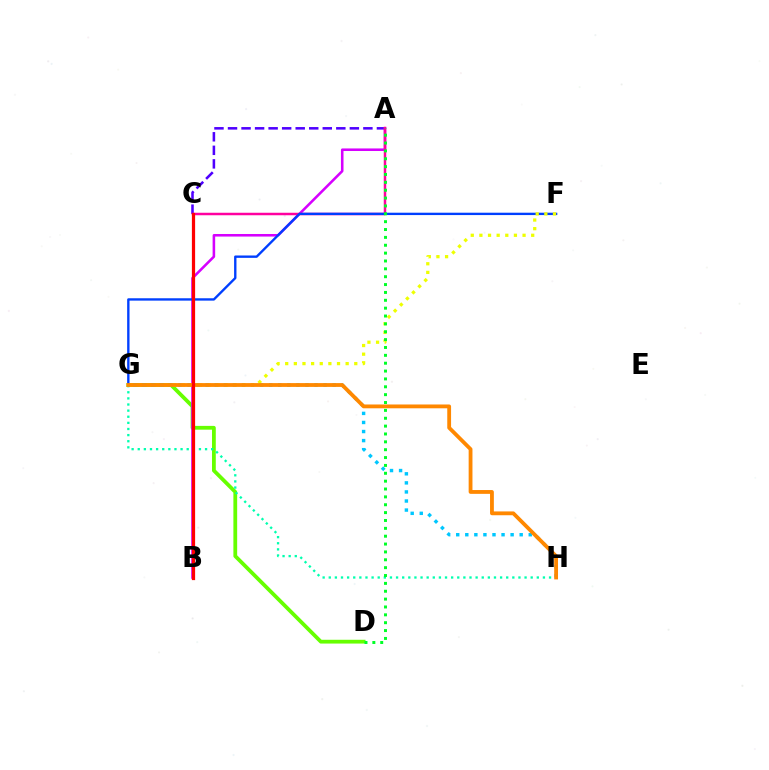{('A', 'C'): [{'color': '#4f00ff', 'line_style': 'dashed', 'thickness': 1.84}, {'color': '#ff00a0', 'line_style': 'solid', 'thickness': 1.79}], ('D', 'G'): [{'color': '#66ff00', 'line_style': 'solid', 'thickness': 2.72}], ('A', 'B'): [{'color': '#d600ff', 'line_style': 'solid', 'thickness': 1.84}], ('G', 'H'): [{'color': '#00ffaf', 'line_style': 'dotted', 'thickness': 1.66}, {'color': '#00c7ff', 'line_style': 'dotted', 'thickness': 2.46}, {'color': '#ff8800', 'line_style': 'solid', 'thickness': 2.74}], ('F', 'G'): [{'color': '#003fff', 'line_style': 'solid', 'thickness': 1.7}, {'color': '#eeff00', 'line_style': 'dotted', 'thickness': 2.35}], ('B', 'C'): [{'color': '#ff0000', 'line_style': 'solid', 'thickness': 2.32}], ('A', 'D'): [{'color': '#00ff27', 'line_style': 'dotted', 'thickness': 2.14}]}